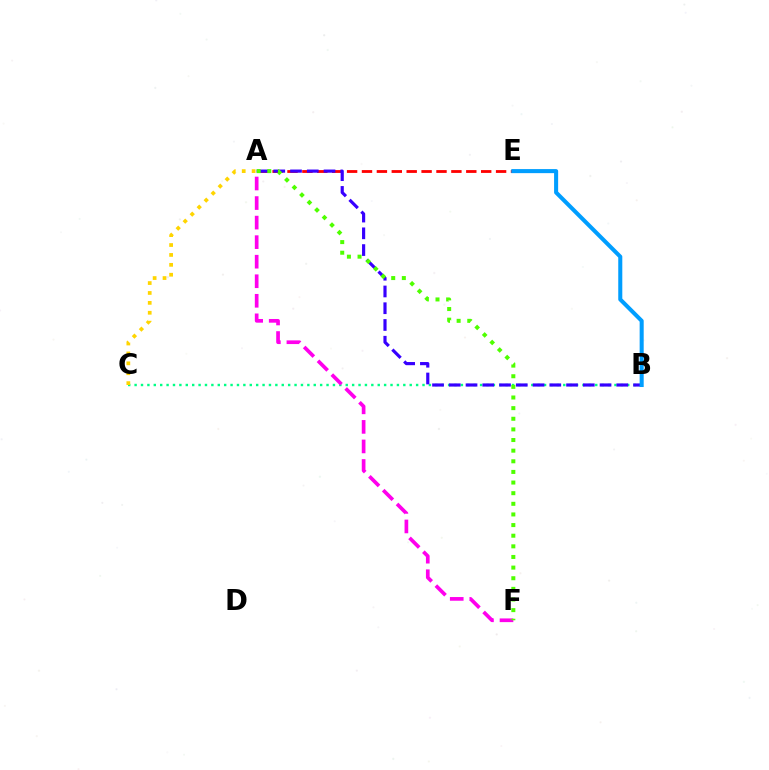{('A', 'E'): [{'color': '#ff0000', 'line_style': 'dashed', 'thickness': 2.02}], ('B', 'C'): [{'color': '#00ff86', 'line_style': 'dotted', 'thickness': 1.74}], ('A', 'C'): [{'color': '#ffd500', 'line_style': 'dotted', 'thickness': 2.69}], ('A', 'B'): [{'color': '#3700ff', 'line_style': 'dashed', 'thickness': 2.28}], ('A', 'F'): [{'color': '#ff00ed', 'line_style': 'dashed', 'thickness': 2.66}, {'color': '#4fff00', 'line_style': 'dotted', 'thickness': 2.89}], ('B', 'E'): [{'color': '#009eff', 'line_style': 'solid', 'thickness': 2.91}]}